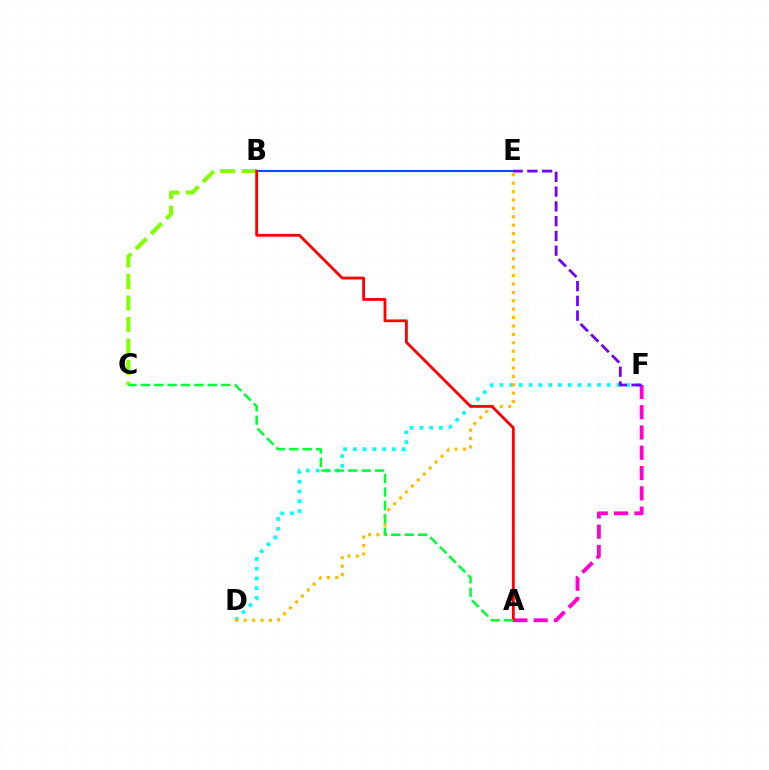{('B', 'C'): [{'color': '#84ff00', 'line_style': 'dashed', 'thickness': 2.92}], ('D', 'F'): [{'color': '#00fff6', 'line_style': 'dotted', 'thickness': 2.65}], ('D', 'E'): [{'color': '#ffbd00', 'line_style': 'dotted', 'thickness': 2.28}], ('A', 'F'): [{'color': '#ff00cf', 'line_style': 'dashed', 'thickness': 2.76}], ('B', 'E'): [{'color': '#004bff', 'line_style': 'solid', 'thickness': 1.5}], ('A', 'B'): [{'color': '#ff0000', 'line_style': 'solid', 'thickness': 2.03}], ('A', 'C'): [{'color': '#00ff39', 'line_style': 'dashed', 'thickness': 1.82}], ('E', 'F'): [{'color': '#7200ff', 'line_style': 'dashed', 'thickness': 2.01}]}